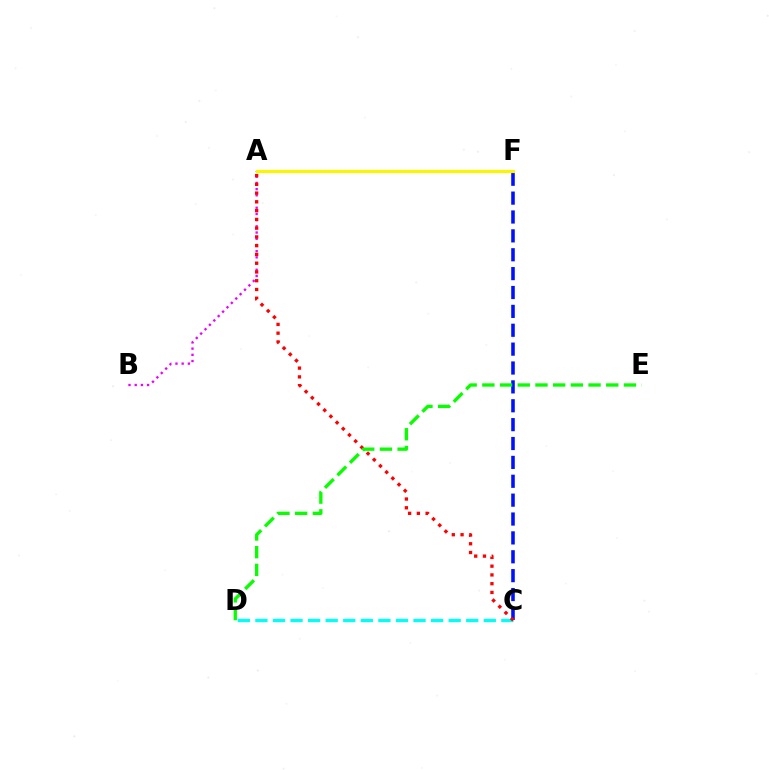{('C', 'F'): [{'color': '#0010ff', 'line_style': 'dashed', 'thickness': 2.56}], ('C', 'D'): [{'color': '#00fff6', 'line_style': 'dashed', 'thickness': 2.39}], ('A', 'B'): [{'color': '#ee00ff', 'line_style': 'dotted', 'thickness': 1.69}], ('A', 'F'): [{'color': '#fcf500', 'line_style': 'solid', 'thickness': 2.29}], ('A', 'C'): [{'color': '#ff0000', 'line_style': 'dotted', 'thickness': 2.38}], ('D', 'E'): [{'color': '#08ff00', 'line_style': 'dashed', 'thickness': 2.4}]}